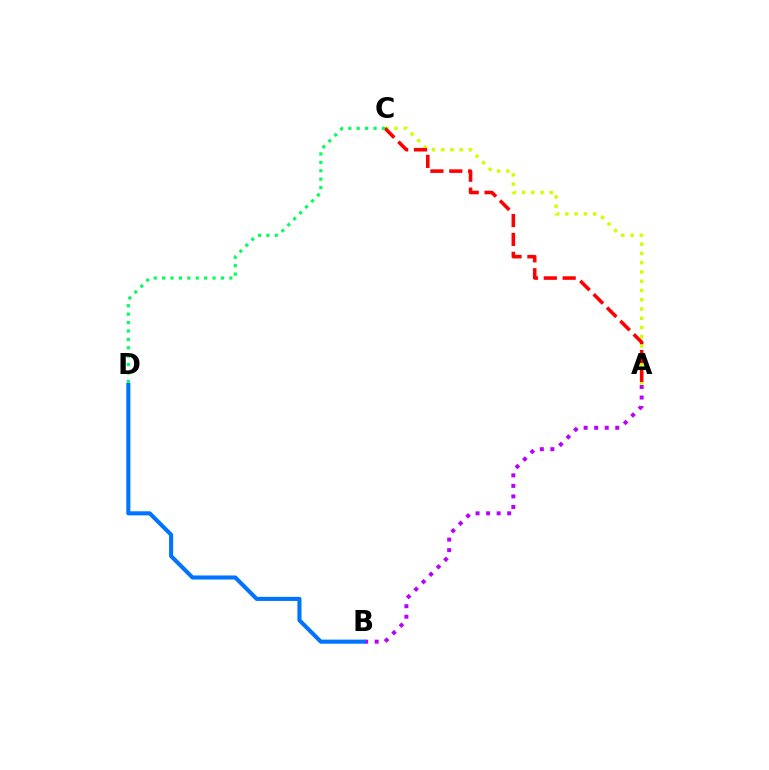{('A', 'C'): [{'color': '#d1ff00', 'line_style': 'dotted', 'thickness': 2.51}, {'color': '#ff0000', 'line_style': 'dashed', 'thickness': 2.57}], ('C', 'D'): [{'color': '#00ff5c', 'line_style': 'dotted', 'thickness': 2.28}], ('A', 'B'): [{'color': '#b900ff', 'line_style': 'dotted', 'thickness': 2.86}], ('B', 'D'): [{'color': '#0074ff', 'line_style': 'solid', 'thickness': 2.93}]}